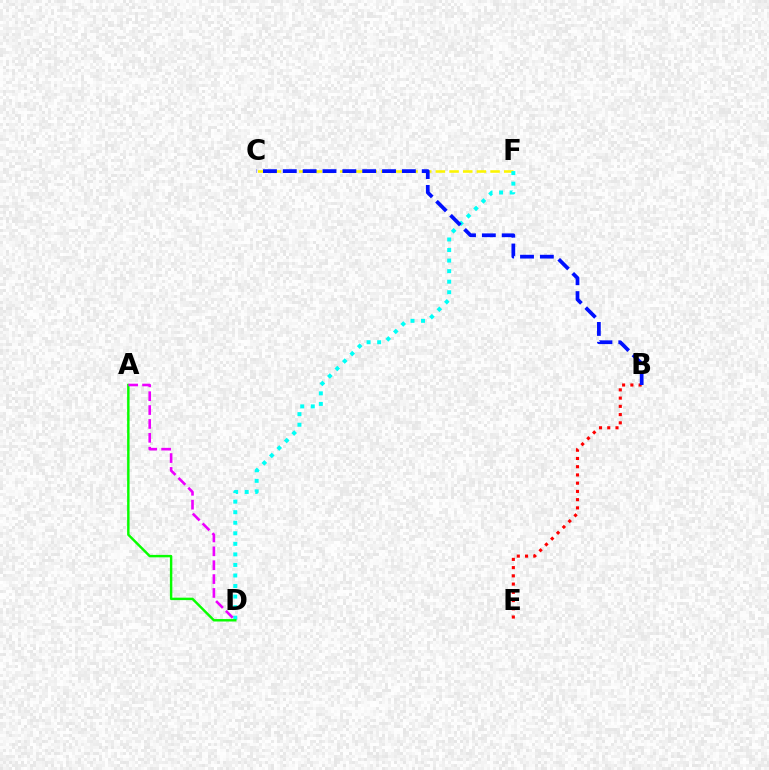{('C', 'F'): [{'color': '#fcf500', 'line_style': 'dashed', 'thickness': 1.86}], ('B', 'E'): [{'color': '#ff0000', 'line_style': 'dotted', 'thickness': 2.24}], ('D', 'F'): [{'color': '#00fff6', 'line_style': 'dotted', 'thickness': 2.87}], ('B', 'C'): [{'color': '#0010ff', 'line_style': 'dashed', 'thickness': 2.7}], ('A', 'D'): [{'color': '#08ff00', 'line_style': 'solid', 'thickness': 1.75}, {'color': '#ee00ff', 'line_style': 'dashed', 'thickness': 1.88}]}